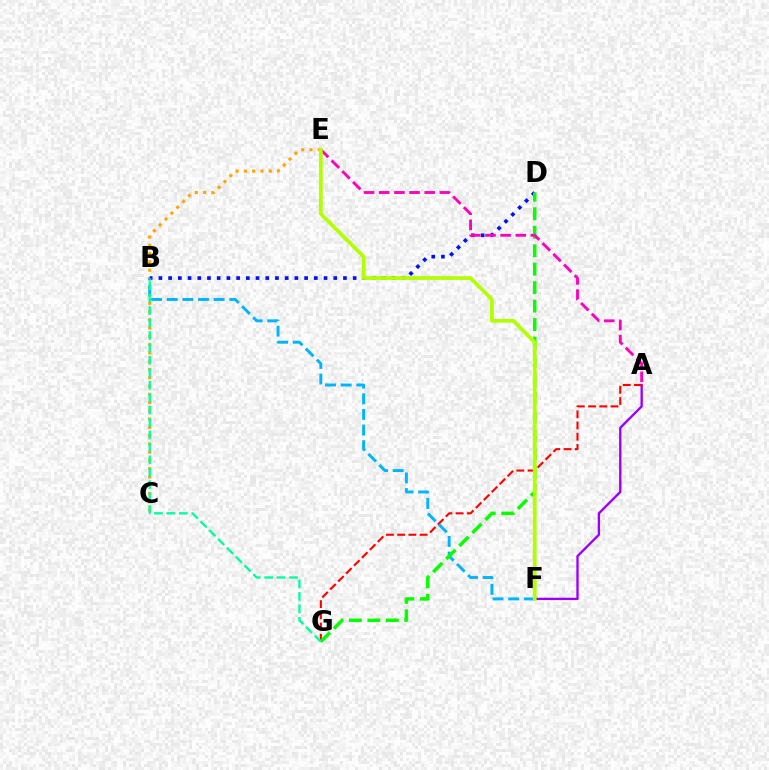{('C', 'E'): [{'color': '#ffa500', 'line_style': 'dotted', 'thickness': 2.25}], ('B', 'D'): [{'color': '#0010ff', 'line_style': 'dotted', 'thickness': 2.64}], ('A', 'F'): [{'color': '#9b00ff', 'line_style': 'solid', 'thickness': 1.69}], ('A', 'G'): [{'color': '#ff0000', 'line_style': 'dashed', 'thickness': 1.52}], ('B', 'F'): [{'color': '#00b5ff', 'line_style': 'dashed', 'thickness': 2.12}], ('D', 'G'): [{'color': '#08ff00', 'line_style': 'dashed', 'thickness': 2.51}], ('B', 'G'): [{'color': '#00ff9d', 'line_style': 'dashed', 'thickness': 1.69}], ('A', 'E'): [{'color': '#ff00bd', 'line_style': 'dashed', 'thickness': 2.06}], ('E', 'F'): [{'color': '#b3ff00', 'line_style': 'solid', 'thickness': 2.7}]}